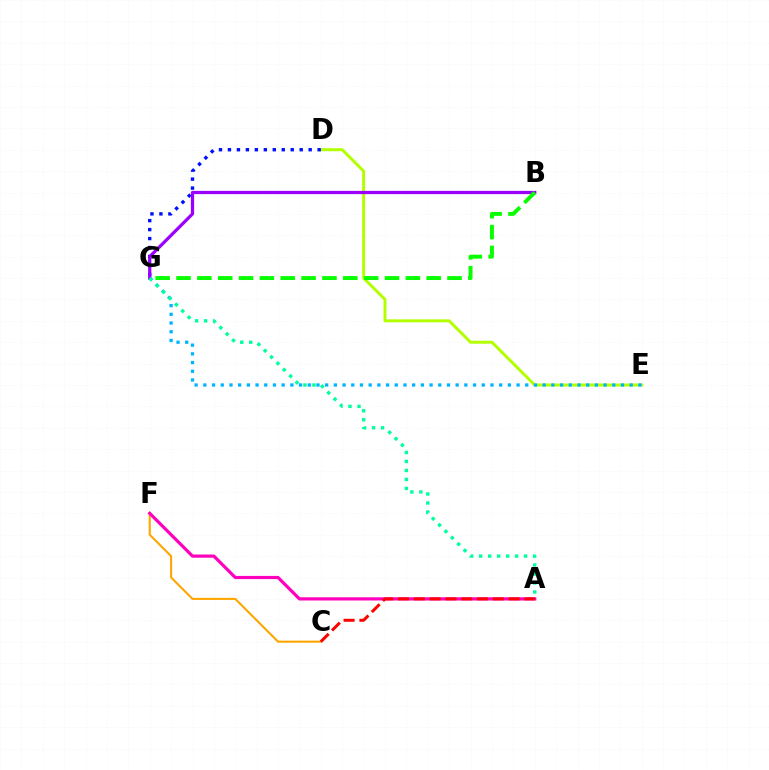{('D', 'E'): [{'color': '#b3ff00', 'line_style': 'solid', 'thickness': 2.14}], ('E', 'G'): [{'color': '#00b5ff', 'line_style': 'dotted', 'thickness': 2.36}], ('C', 'F'): [{'color': '#ffa500', 'line_style': 'solid', 'thickness': 1.5}], ('D', 'G'): [{'color': '#0010ff', 'line_style': 'dotted', 'thickness': 2.44}], ('B', 'G'): [{'color': '#9b00ff', 'line_style': 'solid', 'thickness': 2.34}, {'color': '#08ff00', 'line_style': 'dashed', 'thickness': 2.83}], ('A', 'G'): [{'color': '#00ff9d', 'line_style': 'dotted', 'thickness': 2.44}], ('A', 'F'): [{'color': '#ff00bd', 'line_style': 'solid', 'thickness': 2.3}], ('A', 'C'): [{'color': '#ff0000', 'line_style': 'dashed', 'thickness': 2.15}]}